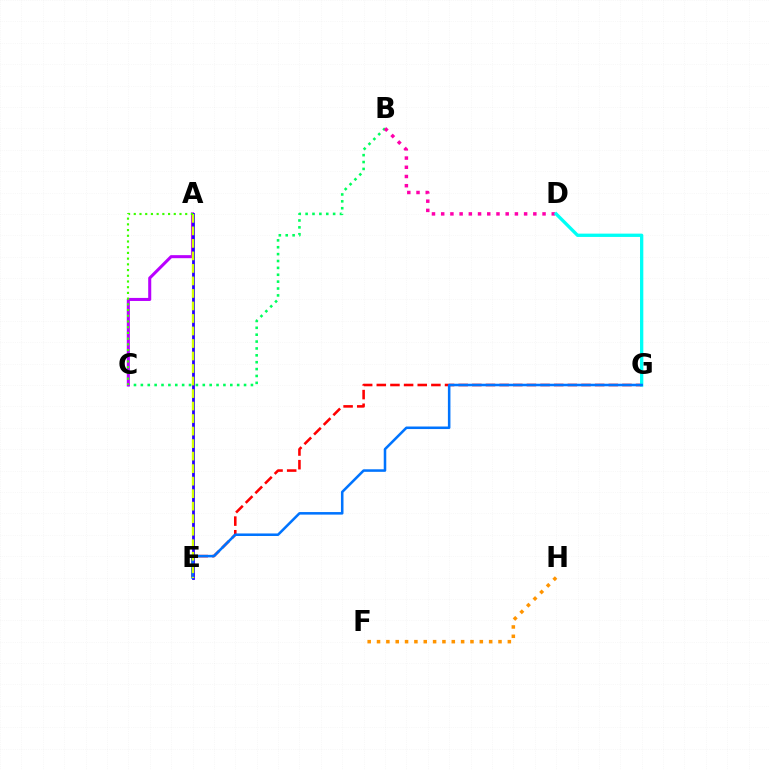{('E', 'G'): [{'color': '#ff0000', 'line_style': 'dashed', 'thickness': 1.85}, {'color': '#0074ff', 'line_style': 'solid', 'thickness': 1.83}], ('B', 'C'): [{'color': '#00ff5c', 'line_style': 'dotted', 'thickness': 1.87}], ('A', 'C'): [{'color': '#b900ff', 'line_style': 'solid', 'thickness': 2.19}, {'color': '#3dff00', 'line_style': 'dotted', 'thickness': 1.55}], ('B', 'D'): [{'color': '#ff00ac', 'line_style': 'dotted', 'thickness': 2.5}], ('D', 'G'): [{'color': '#00fff6', 'line_style': 'solid', 'thickness': 2.38}], ('F', 'H'): [{'color': '#ff9400', 'line_style': 'dotted', 'thickness': 2.54}], ('A', 'E'): [{'color': '#2500ff', 'line_style': 'solid', 'thickness': 2.0}, {'color': '#d1ff00', 'line_style': 'dashed', 'thickness': 1.7}]}